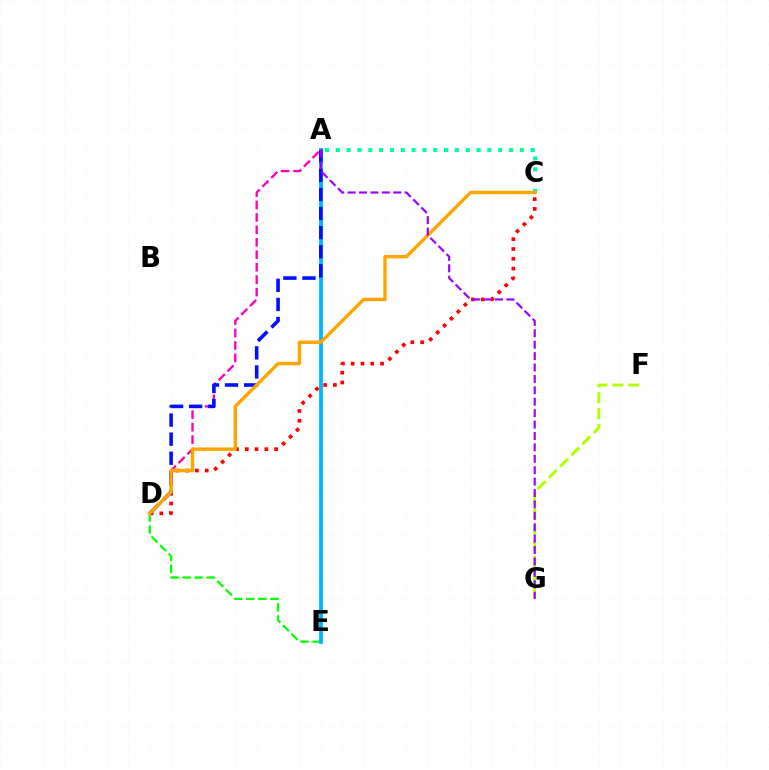{('C', 'D'): [{'color': '#ff0000', 'line_style': 'dotted', 'thickness': 2.66}, {'color': '#ffa500', 'line_style': 'solid', 'thickness': 2.46}], ('A', 'D'): [{'color': '#ff00bd', 'line_style': 'dashed', 'thickness': 1.69}, {'color': '#0010ff', 'line_style': 'dashed', 'thickness': 2.59}], ('F', 'G'): [{'color': '#b3ff00', 'line_style': 'dashed', 'thickness': 2.16}], ('D', 'E'): [{'color': '#08ff00', 'line_style': 'dashed', 'thickness': 1.64}], ('A', 'C'): [{'color': '#00ff9d', 'line_style': 'dotted', 'thickness': 2.94}], ('A', 'E'): [{'color': '#00b5ff', 'line_style': 'solid', 'thickness': 2.73}], ('A', 'G'): [{'color': '#9b00ff', 'line_style': 'dashed', 'thickness': 1.55}]}